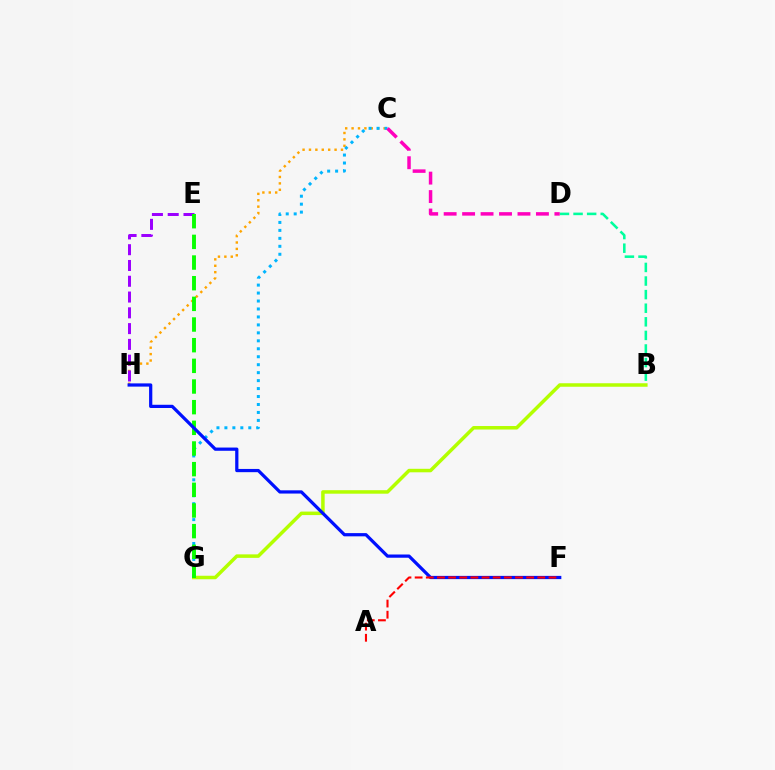{('B', 'D'): [{'color': '#00ff9d', 'line_style': 'dashed', 'thickness': 1.85}], ('C', 'H'): [{'color': '#ffa500', 'line_style': 'dotted', 'thickness': 1.74}], ('E', 'H'): [{'color': '#9b00ff', 'line_style': 'dashed', 'thickness': 2.14}], ('B', 'G'): [{'color': '#b3ff00', 'line_style': 'solid', 'thickness': 2.52}], ('C', 'G'): [{'color': '#00b5ff', 'line_style': 'dotted', 'thickness': 2.16}], ('E', 'G'): [{'color': '#08ff00', 'line_style': 'dashed', 'thickness': 2.81}], ('F', 'H'): [{'color': '#0010ff', 'line_style': 'solid', 'thickness': 2.33}], ('C', 'D'): [{'color': '#ff00bd', 'line_style': 'dashed', 'thickness': 2.51}], ('A', 'F'): [{'color': '#ff0000', 'line_style': 'dashed', 'thickness': 1.51}]}